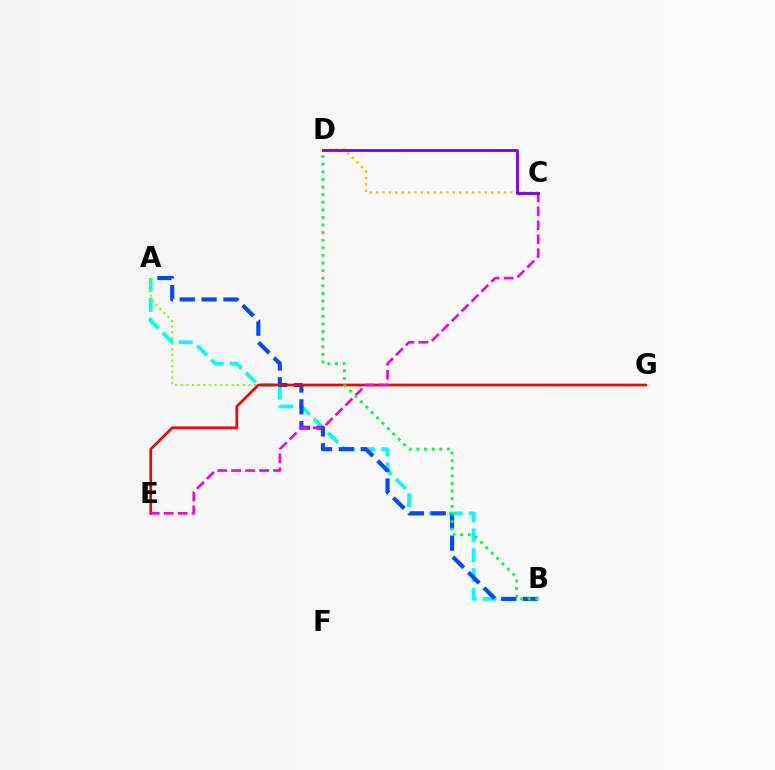{('A', 'B'): [{'color': '#00fff6', 'line_style': 'dashed', 'thickness': 2.7}, {'color': '#004bff', 'line_style': 'dashed', 'thickness': 2.96}], ('A', 'G'): [{'color': '#84ff00', 'line_style': 'dotted', 'thickness': 1.54}], ('E', 'G'): [{'color': '#ff0000', 'line_style': 'solid', 'thickness': 1.92}], ('C', 'E'): [{'color': '#ff00cf', 'line_style': 'dashed', 'thickness': 1.9}], ('C', 'D'): [{'color': '#ffbd00', 'line_style': 'dotted', 'thickness': 1.74}, {'color': '#7200ff', 'line_style': 'solid', 'thickness': 2.02}], ('B', 'D'): [{'color': '#00ff39', 'line_style': 'dotted', 'thickness': 2.07}]}